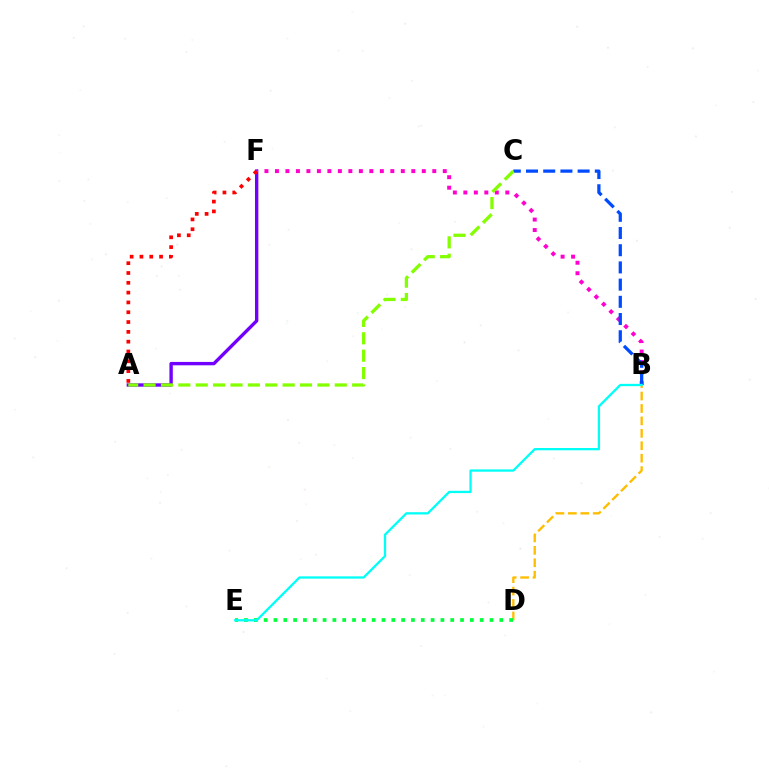{('A', 'F'): [{'color': '#7200ff', 'line_style': 'solid', 'thickness': 2.42}, {'color': '#ff0000', 'line_style': 'dotted', 'thickness': 2.67}], ('B', 'F'): [{'color': '#ff00cf', 'line_style': 'dotted', 'thickness': 2.85}], ('B', 'C'): [{'color': '#004bff', 'line_style': 'dashed', 'thickness': 2.34}], ('B', 'D'): [{'color': '#ffbd00', 'line_style': 'dashed', 'thickness': 1.69}], ('A', 'C'): [{'color': '#84ff00', 'line_style': 'dashed', 'thickness': 2.36}], ('D', 'E'): [{'color': '#00ff39', 'line_style': 'dotted', 'thickness': 2.67}], ('B', 'E'): [{'color': '#00fff6', 'line_style': 'solid', 'thickness': 1.65}]}